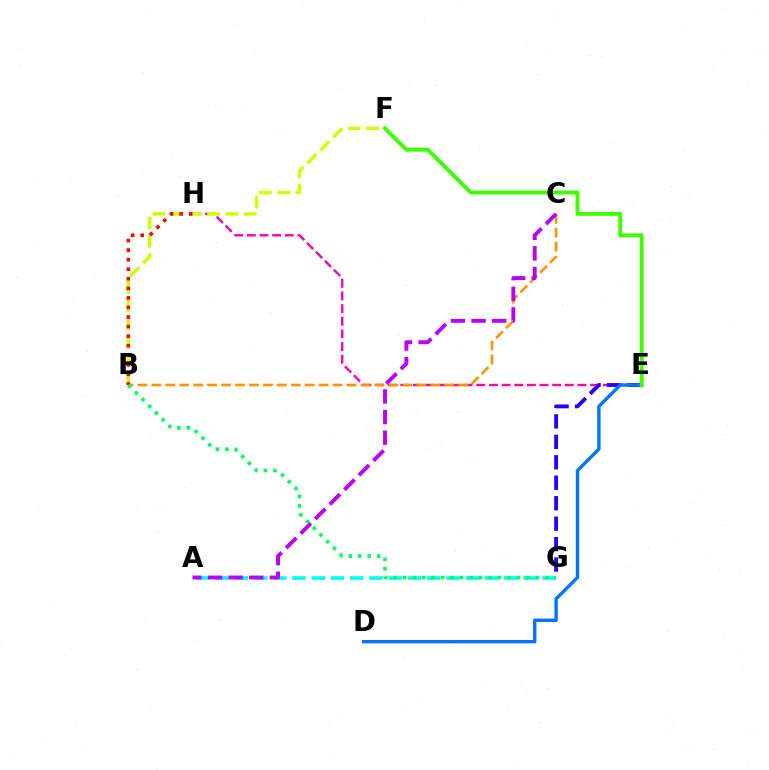{('A', 'G'): [{'color': '#00fff6', 'line_style': 'dashed', 'thickness': 2.62}], ('E', 'H'): [{'color': '#ff00ac', 'line_style': 'dashed', 'thickness': 1.72}], ('B', 'C'): [{'color': '#ff9400', 'line_style': 'dashed', 'thickness': 1.89}], ('E', 'G'): [{'color': '#2500ff', 'line_style': 'dashed', 'thickness': 2.78}], ('B', 'F'): [{'color': '#d1ff00', 'line_style': 'dashed', 'thickness': 2.48}], ('A', 'C'): [{'color': '#b900ff', 'line_style': 'dashed', 'thickness': 2.8}], ('D', 'E'): [{'color': '#0074ff', 'line_style': 'solid', 'thickness': 2.43}], ('B', 'H'): [{'color': '#ff0000', 'line_style': 'dotted', 'thickness': 2.6}], ('E', 'F'): [{'color': '#3dff00', 'line_style': 'solid', 'thickness': 2.8}], ('B', 'G'): [{'color': '#00ff5c', 'line_style': 'dotted', 'thickness': 2.58}]}